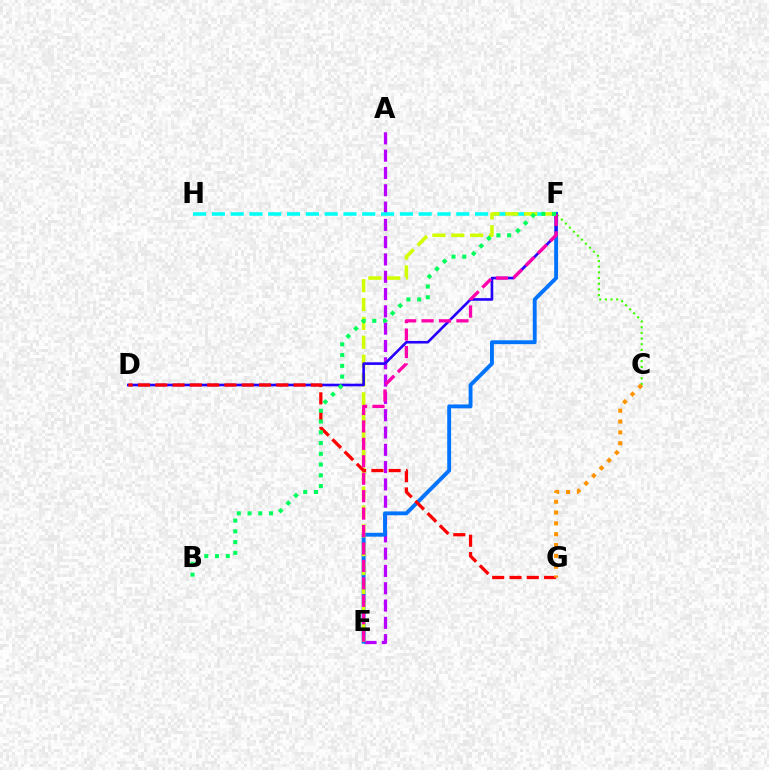{('A', 'E'): [{'color': '#b900ff', 'line_style': 'dashed', 'thickness': 2.35}], ('F', 'H'): [{'color': '#00fff6', 'line_style': 'dashed', 'thickness': 2.55}], ('C', 'F'): [{'color': '#3dff00', 'line_style': 'dotted', 'thickness': 1.54}], ('E', 'F'): [{'color': '#0074ff', 'line_style': 'solid', 'thickness': 2.79}, {'color': '#d1ff00', 'line_style': 'dashed', 'thickness': 2.56}, {'color': '#ff00ac', 'line_style': 'dashed', 'thickness': 2.37}], ('D', 'F'): [{'color': '#2500ff', 'line_style': 'solid', 'thickness': 1.89}], ('D', 'G'): [{'color': '#ff0000', 'line_style': 'dashed', 'thickness': 2.35}], ('C', 'G'): [{'color': '#ff9400', 'line_style': 'dotted', 'thickness': 2.95}], ('B', 'F'): [{'color': '#00ff5c', 'line_style': 'dotted', 'thickness': 2.92}]}